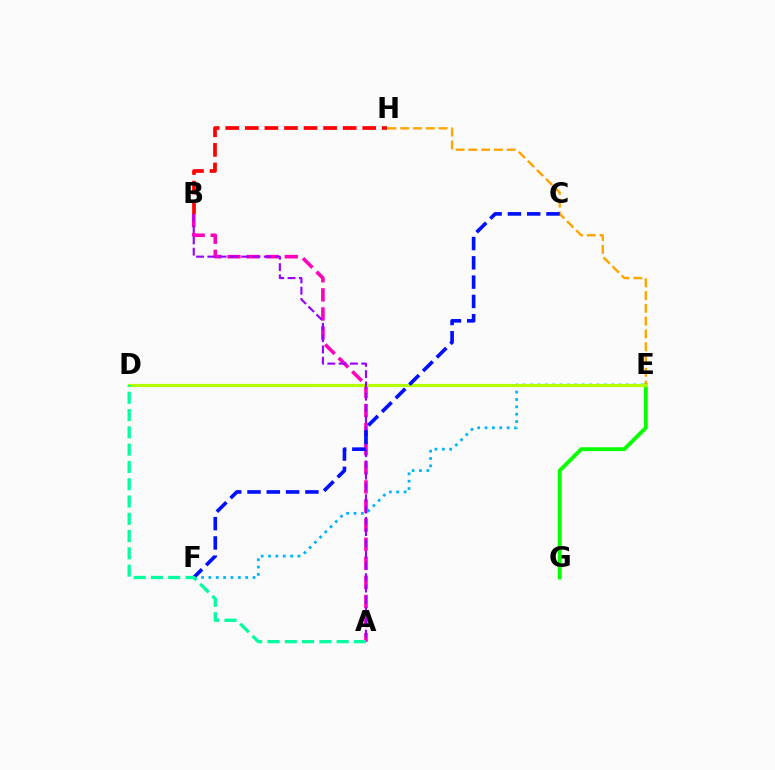{('A', 'B'): [{'color': '#ff00bd', 'line_style': 'dashed', 'thickness': 2.59}, {'color': '#9b00ff', 'line_style': 'dashed', 'thickness': 1.53}], ('B', 'H'): [{'color': '#ff0000', 'line_style': 'dashed', 'thickness': 2.66}], ('E', 'F'): [{'color': '#00b5ff', 'line_style': 'dotted', 'thickness': 2.0}], ('E', 'G'): [{'color': '#08ff00', 'line_style': 'solid', 'thickness': 2.8}], ('E', 'H'): [{'color': '#ffa500', 'line_style': 'dashed', 'thickness': 1.74}], ('D', 'E'): [{'color': '#b3ff00', 'line_style': 'solid', 'thickness': 2.28}], ('C', 'F'): [{'color': '#0010ff', 'line_style': 'dashed', 'thickness': 2.62}], ('A', 'D'): [{'color': '#00ff9d', 'line_style': 'dashed', 'thickness': 2.35}]}